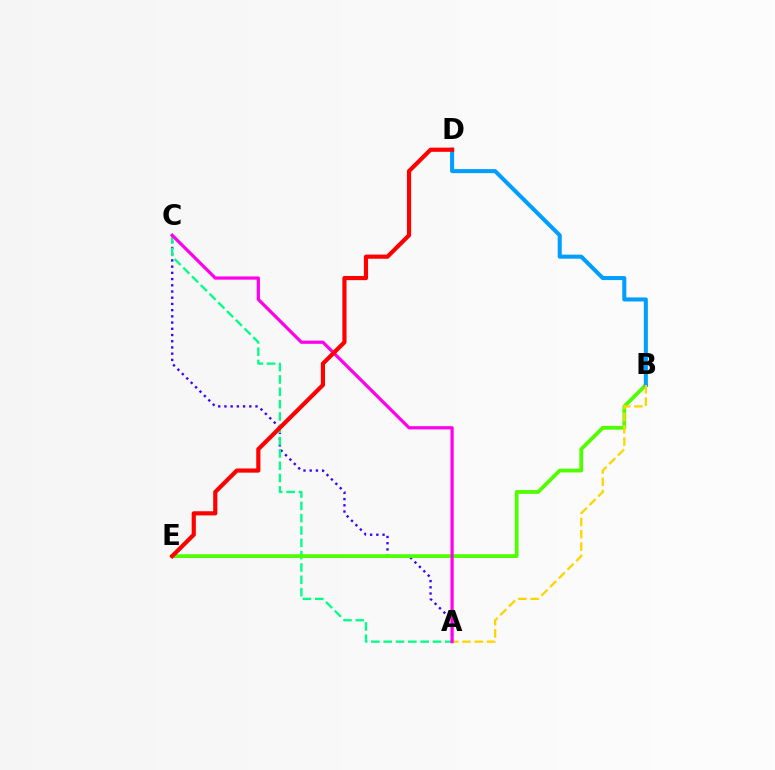{('A', 'C'): [{'color': '#3700ff', 'line_style': 'dotted', 'thickness': 1.69}, {'color': '#00ff86', 'line_style': 'dashed', 'thickness': 1.67}, {'color': '#ff00ed', 'line_style': 'solid', 'thickness': 2.31}], ('B', 'E'): [{'color': '#4fff00', 'line_style': 'solid', 'thickness': 2.71}], ('B', 'D'): [{'color': '#009eff', 'line_style': 'solid', 'thickness': 2.91}], ('A', 'B'): [{'color': '#ffd500', 'line_style': 'dashed', 'thickness': 1.67}], ('D', 'E'): [{'color': '#ff0000', 'line_style': 'solid', 'thickness': 3.0}]}